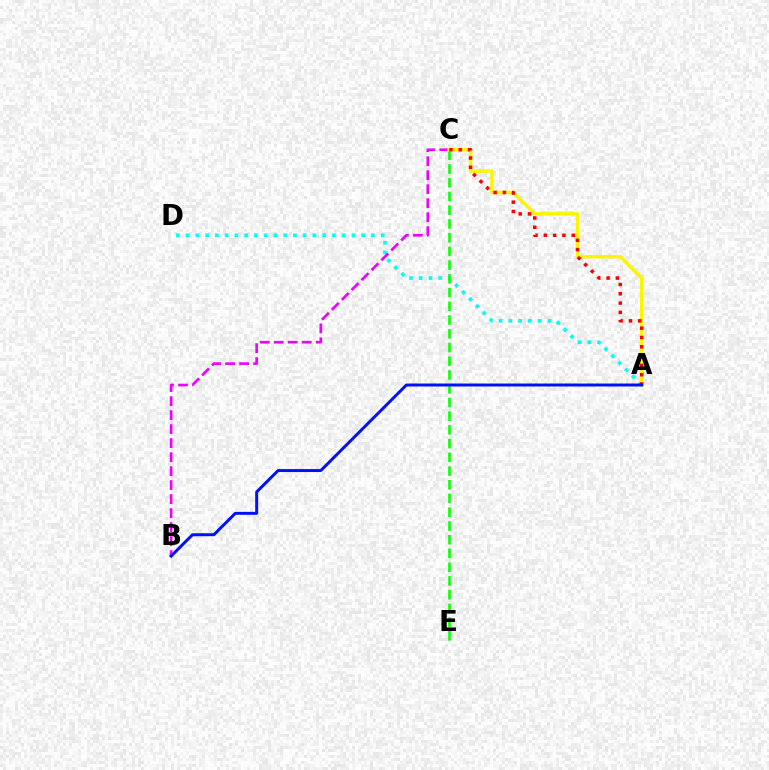{('A', 'D'): [{'color': '#00fff6', 'line_style': 'dotted', 'thickness': 2.65}], ('C', 'E'): [{'color': '#08ff00', 'line_style': 'dashed', 'thickness': 1.87}], ('B', 'C'): [{'color': '#ee00ff', 'line_style': 'dashed', 'thickness': 1.9}], ('A', 'C'): [{'color': '#fcf500', 'line_style': 'solid', 'thickness': 2.5}, {'color': '#ff0000', 'line_style': 'dotted', 'thickness': 2.53}], ('A', 'B'): [{'color': '#0010ff', 'line_style': 'solid', 'thickness': 2.13}]}